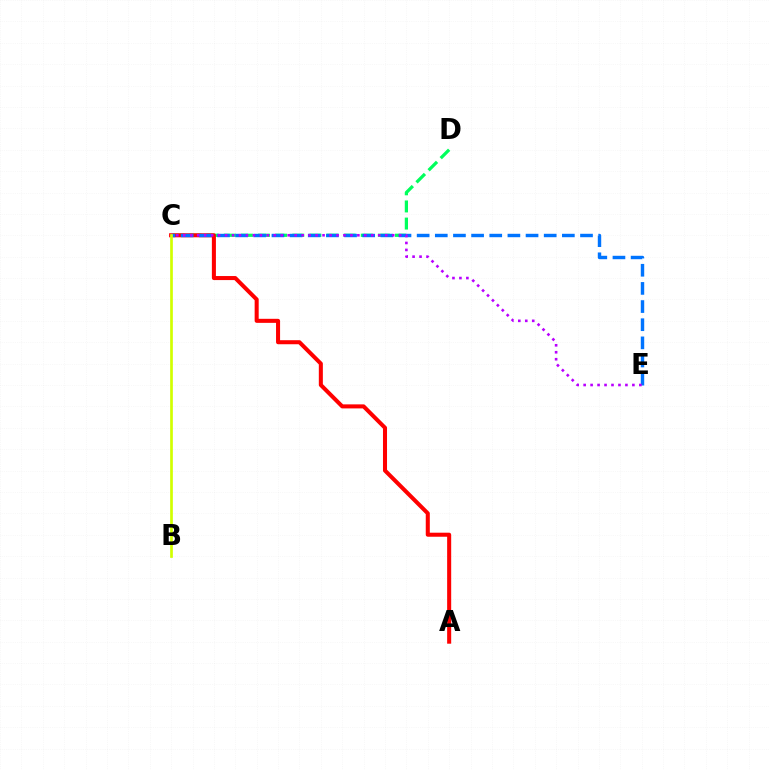{('C', 'D'): [{'color': '#00ff5c', 'line_style': 'dashed', 'thickness': 2.33}], ('A', 'C'): [{'color': '#ff0000', 'line_style': 'solid', 'thickness': 2.91}], ('C', 'E'): [{'color': '#0074ff', 'line_style': 'dashed', 'thickness': 2.47}, {'color': '#b900ff', 'line_style': 'dotted', 'thickness': 1.89}], ('B', 'C'): [{'color': '#d1ff00', 'line_style': 'solid', 'thickness': 1.94}]}